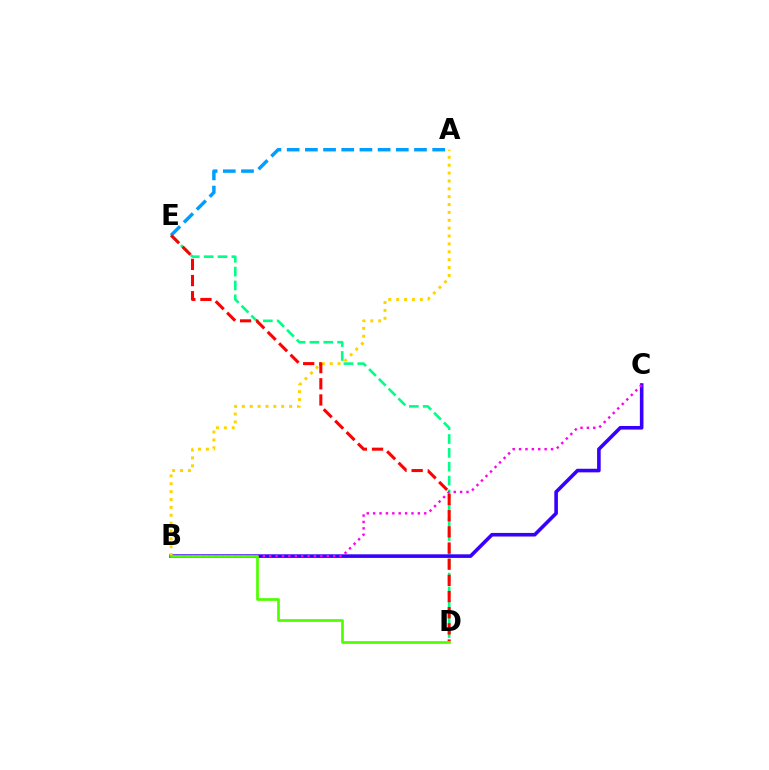{('D', 'E'): [{'color': '#00ff86', 'line_style': 'dashed', 'thickness': 1.88}, {'color': '#ff0000', 'line_style': 'dashed', 'thickness': 2.2}], ('B', 'C'): [{'color': '#3700ff', 'line_style': 'solid', 'thickness': 2.59}, {'color': '#ff00ed', 'line_style': 'dotted', 'thickness': 1.74}], ('A', 'B'): [{'color': '#ffd500', 'line_style': 'dotted', 'thickness': 2.14}], ('A', 'E'): [{'color': '#009eff', 'line_style': 'dashed', 'thickness': 2.47}], ('B', 'D'): [{'color': '#4fff00', 'line_style': 'solid', 'thickness': 1.95}]}